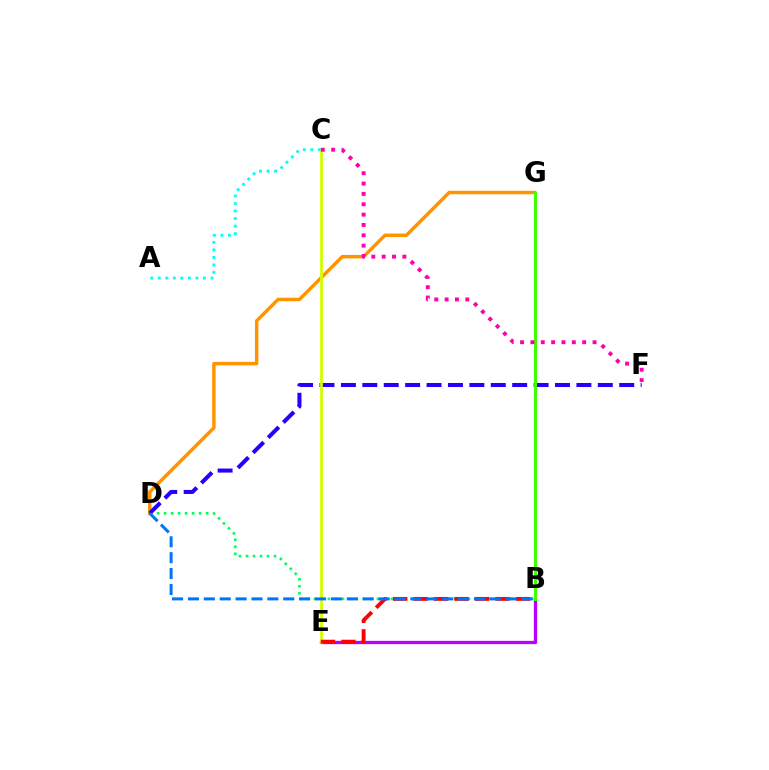{('A', 'C'): [{'color': '#00fff6', 'line_style': 'dotted', 'thickness': 2.04}], ('D', 'G'): [{'color': '#ff9400', 'line_style': 'solid', 'thickness': 2.48}], ('B', 'D'): [{'color': '#00ff5c', 'line_style': 'dotted', 'thickness': 1.9}, {'color': '#0074ff', 'line_style': 'dashed', 'thickness': 2.16}], ('B', 'E'): [{'color': '#b900ff', 'line_style': 'solid', 'thickness': 2.37}, {'color': '#ff0000', 'line_style': 'dashed', 'thickness': 2.78}], ('D', 'F'): [{'color': '#2500ff', 'line_style': 'dashed', 'thickness': 2.91}], ('C', 'E'): [{'color': '#d1ff00', 'line_style': 'solid', 'thickness': 1.99}], ('B', 'G'): [{'color': '#3dff00', 'line_style': 'solid', 'thickness': 2.16}], ('C', 'F'): [{'color': '#ff00ac', 'line_style': 'dotted', 'thickness': 2.81}]}